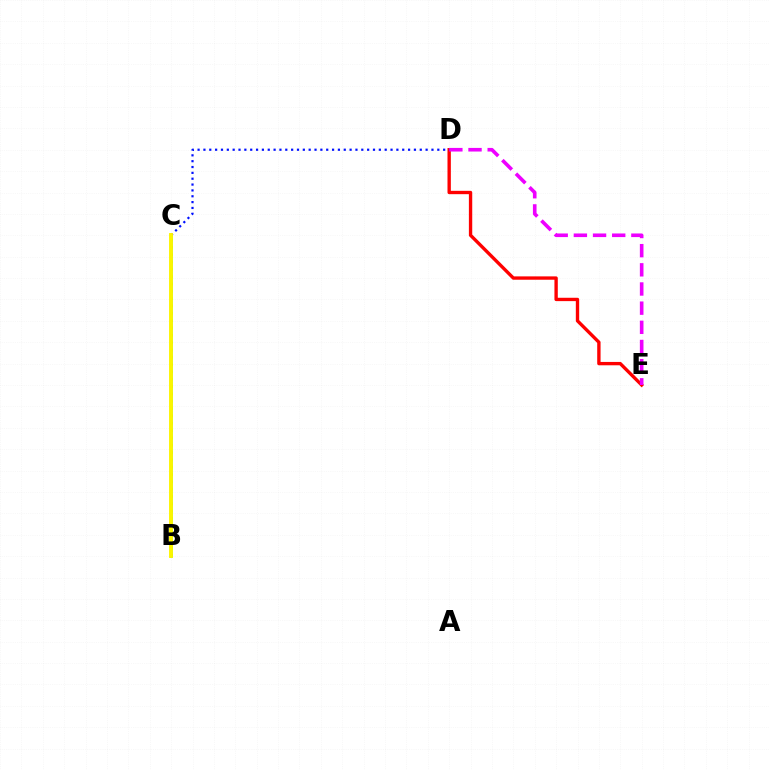{('D', 'E'): [{'color': '#ff0000', 'line_style': 'solid', 'thickness': 2.41}, {'color': '#ee00ff', 'line_style': 'dashed', 'thickness': 2.6}], ('B', 'C'): [{'color': '#00fff6', 'line_style': 'solid', 'thickness': 1.96}, {'color': '#08ff00', 'line_style': 'dotted', 'thickness': 1.99}, {'color': '#fcf500', 'line_style': 'solid', 'thickness': 2.8}], ('C', 'D'): [{'color': '#0010ff', 'line_style': 'dotted', 'thickness': 1.59}]}